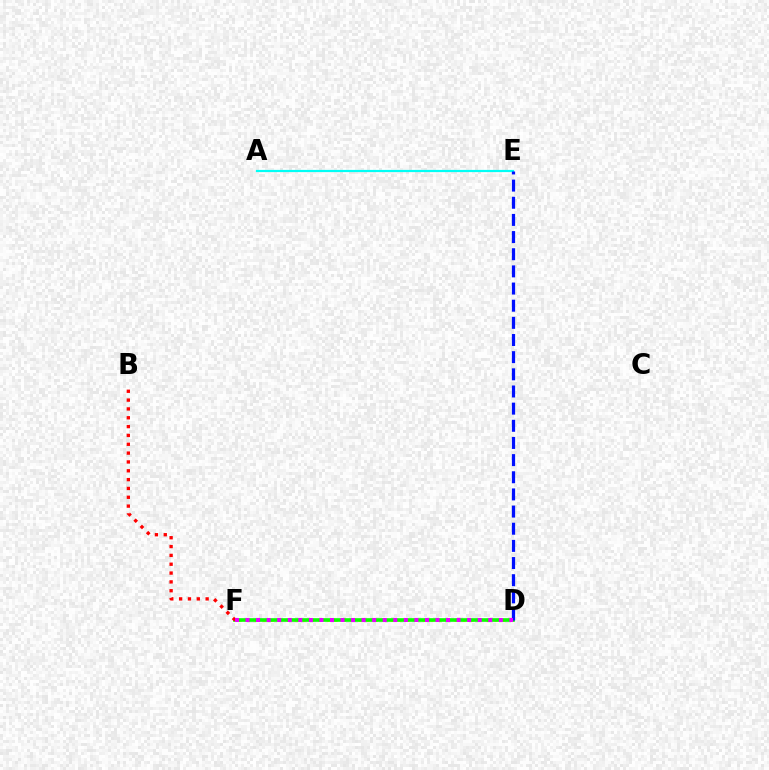{('A', 'E'): [{'color': '#00fff6', 'line_style': 'solid', 'thickness': 1.59}], ('D', 'F'): [{'color': '#fcf500', 'line_style': 'dotted', 'thickness': 2.17}, {'color': '#08ff00', 'line_style': 'solid', 'thickness': 2.61}, {'color': '#ee00ff', 'line_style': 'dotted', 'thickness': 2.87}], ('D', 'E'): [{'color': '#0010ff', 'line_style': 'dashed', 'thickness': 2.33}], ('B', 'F'): [{'color': '#ff0000', 'line_style': 'dotted', 'thickness': 2.4}]}